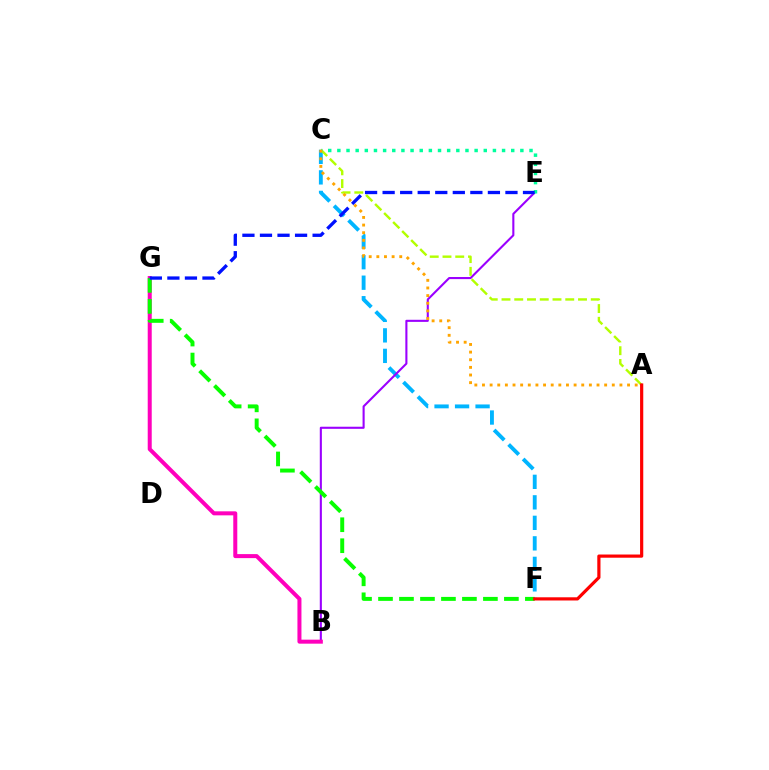{('C', 'F'): [{'color': '#00b5ff', 'line_style': 'dashed', 'thickness': 2.79}], ('B', 'E'): [{'color': '#9b00ff', 'line_style': 'solid', 'thickness': 1.51}], ('A', 'C'): [{'color': '#b3ff00', 'line_style': 'dashed', 'thickness': 1.73}, {'color': '#ffa500', 'line_style': 'dotted', 'thickness': 2.07}], ('C', 'E'): [{'color': '#00ff9d', 'line_style': 'dotted', 'thickness': 2.49}], ('B', 'G'): [{'color': '#ff00bd', 'line_style': 'solid', 'thickness': 2.89}], ('F', 'G'): [{'color': '#08ff00', 'line_style': 'dashed', 'thickness': 2.85}], ('A', 'F'): [{'color': '#ff0000', 'line_style': 'solid', 'thickness': 2.3}], ('E', 'G'): [{'color': '#0010ff', 'line_style': 'dashed', 'thickness': 2.38}]}